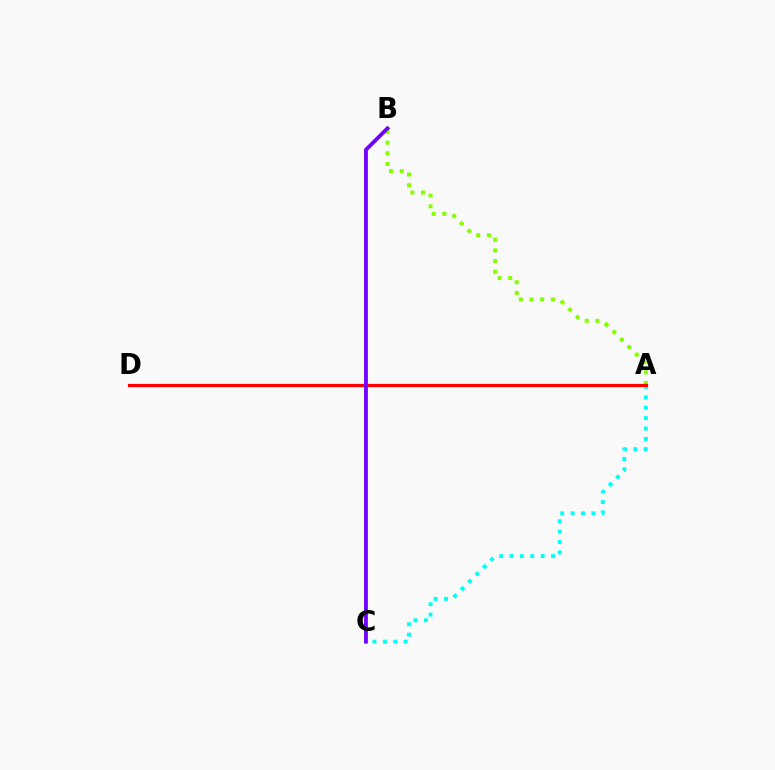{('A', 'C'): [{'color': '#00fff6', 'line_style': 'dotted', 'thickness': 2.82}], ('A', 'B'): [{'color': '#84ff00', 'line_style': 'dotted', 'thickness': 2.9}], ('A', 'D'): [{'color': '#ff0000', 'line_style': 'solid', 'thickness': 2.33}], ('B', 'C'): [{'color': '#7200ff', 'line_style': 'solid', 'thickness': 2.76}]}